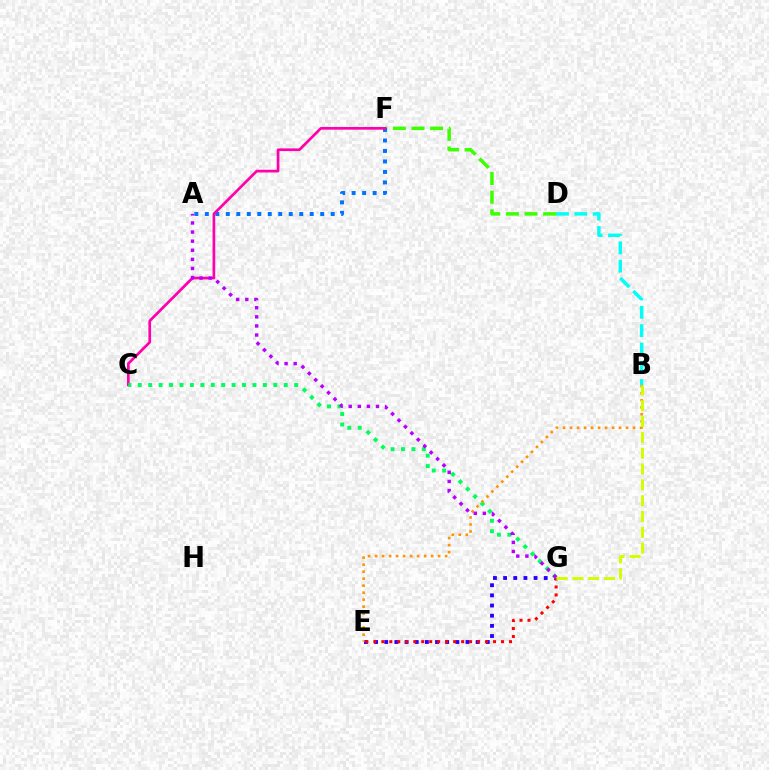{('B', 'D'): [{'color': '#00fff6', 'line_style': 'dashed', 'thickness': 2.49}], ('D', 'F'): [{'color': '#3dff00', 'line_style': 'dashed', 'thickness': 2.53}], ('A', 'F'): [{'color': '#0074ff', 'line_style': 'dotted', 'thickness': 2.85}], ('C', 'F'): [{'color': '#ff00ac', 'line_style': 'solid', 'thickness': 1.94}], ('E', 'G'): [{'color': '#2500ff', 'line_style': 'dotted', 'thickness': 2.76}, {'color': '#ff0000', 'line_style': 'dotted', 'thickness': 2.17}], ('C', 'G'): [{'color': '#00ff5c', 'line_style': 'dotted', 'thickness': 2.83}], ('B', 'E'): [{'color': '#ff9400', 'line_style': 'dotted', 'thickness': 1.9}], ('A', 'G'): [{'color': '#b900ff', 'line_style': 'dotted', 'thickness': 2.47}], ('B', 'G'): [{'color': '#d1ff00', 'line_style': 'dashed', 'thickness': 2.15}]}